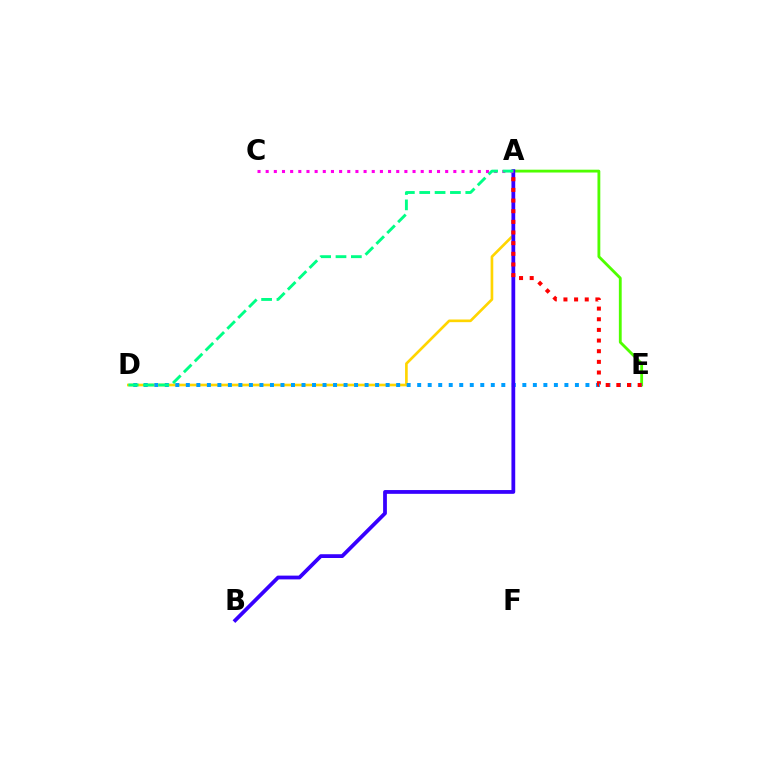{('A', 'D'): [{'color': '#ffd500', 'line_style': 'solid', 'thickness': 1.92}, {'color': '#00ff86', 'line_style': 'dashed', 'thickness': 2.09}], ('A', 'E'): [{'color': '#4fff00', 'line_style': 'solid', 'thickness': 2.04}, {'color': '#ff0000', 'line_style': 'dotted', 'thickness': 2.89}], ('D', 'E'): [{'color': '#009eff', 'line_style': 'dotted', 'thickness': 2.86}], ('A', 'B'): [{'color': '#3700ff', 'line_style': 'solid', 'thickness': 2.72}], ('A', 'C'): [{'color': '#ff00ed', 'line_style': 'dotted', 'thickness': 2.22}]}